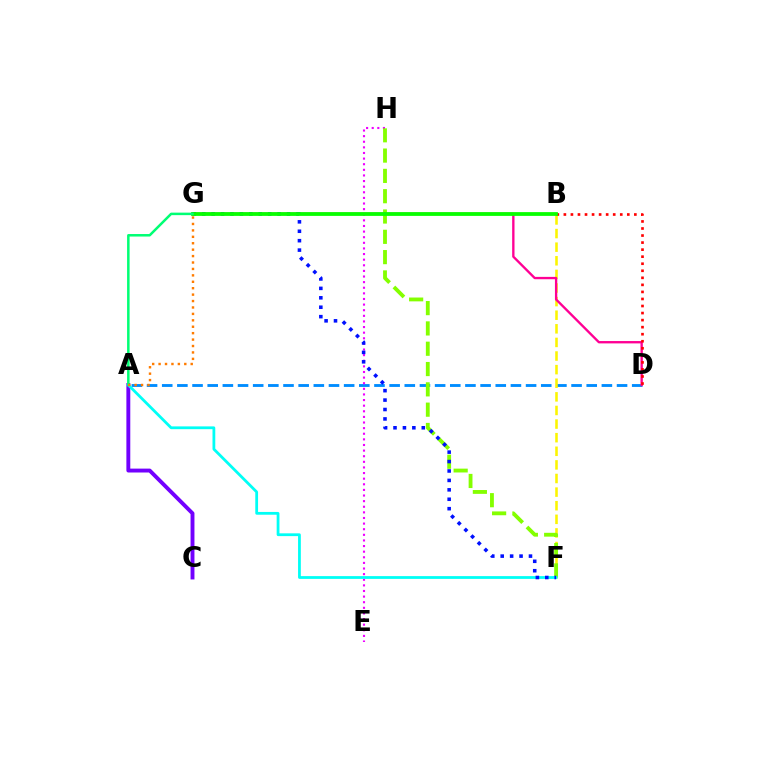{('A', 'D'): [{'color': '#008cff', 'line_style': 'dashed', 'thickness': 2.06}], ('B', 'F'): [{'color': '#fcf500', 'line_style': 'dashed', 'thickness': 1.85}], ('A', 'C'): [{'color': '#7200ff', 'line_style': 'solid', 'thickness': 2.8}], ('E', 'H'): [{'color': '#ee00ff', 'line_style': 'dotted', 'thickness': 1.53}], ('F', 'H'): [{'color': '#84ff00', 'line_style': 'dashed', 'thickness': 2.76}], ('D', 'G'): [{'color': '#ff0094', 'line_style': 'solid', 'thickness': 1.69}], ('B', 'D'): [{'color': '#ff0000', 'line_style': 'dotted', 'thickness': 1.91}], ('A', 'F'): [{'color': '#00fff6', 'line_style': 'solid', 'thickness': 2.0}], ('F', 'G'): [{'color': '#0010ff', 'line_style': 'dotted', 'thickness': 2.56}], ('B', 'G'): [{'color': '#08ff00', 'line_style': 'solid', 'thickness': 2.71}], ('A', 'G'): [{'color': '#00ff74', 'line_style': 'solid', 'thickness': 1.81}, {'color': '#ff7c00', 'line_style': 'dotted', 'thickness': 1.75}]}